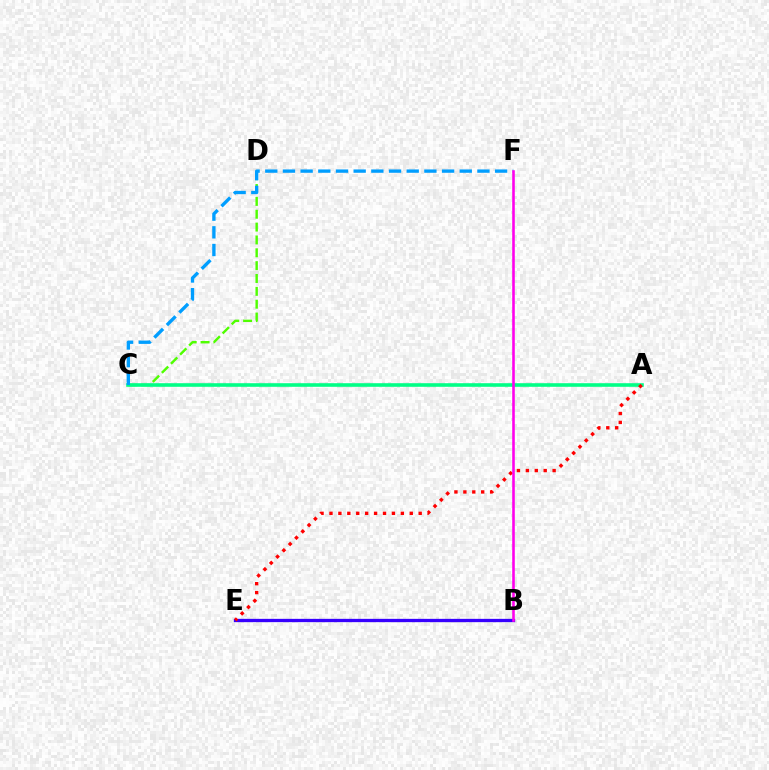{('B', 'E'): [{'color': '#ffd500', 'line_style': 'solid', 'thickness': 2.04}, {'color': '#3700ff', 'line_style': 'solid', 'thickness': 2.38}], ('C', 'D'): [{'color': '#4fff00', 'line_style': 'dashed', 'thickness': 1.75}], ('A', 'C'): [{'color': '#00ff86', 'line_style': 'solid', 'thickness': 2.59}], ('A', 'E'): [{'color': '#ff0000', 'line_style': 'dotted', 'thickness': 2.42}], ('C', 'F'): [{'color': '#009eff', 'line_style': 'dashed', 'thickness': 2.4}], ('B', 'F'): [{'color': '#ff00ed', 'line_style': 'solid', 'thickness': 1.86}]}